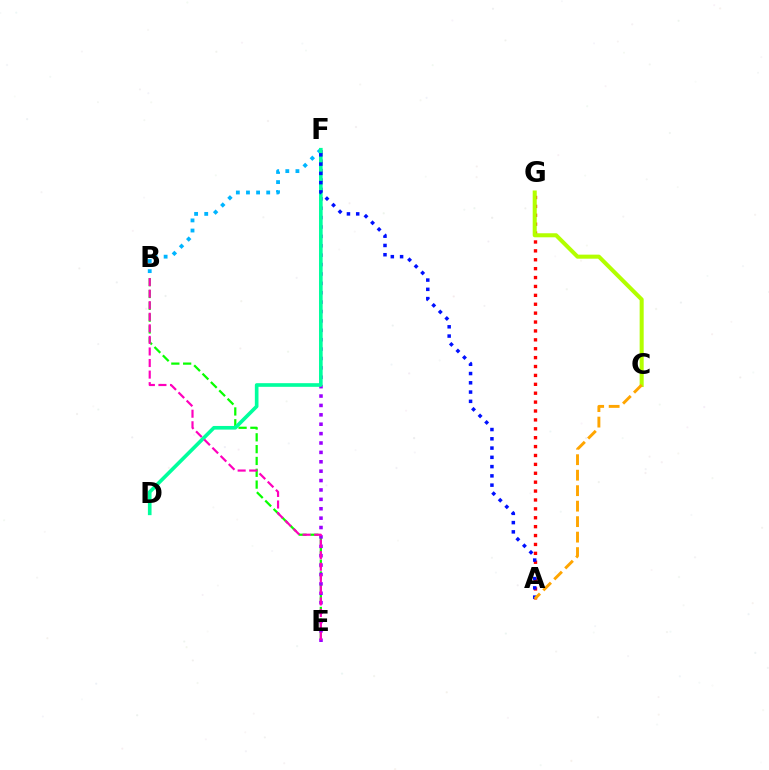{('B', 'E'): [{'color': '#08ff00', 'line_style': 'dashed', 'thickness': 1.61}, {'color': '#ff00bd', 'line_style': 'dashed', 'thickness': 1.57}], ('A', 'G'): [{'color': '#ff0000', 'line_style': 'dotted', 'thickness': 2.42}], ('B', 'F'): [{'color': '#00b5ff', 'line_style': 'dotted', 'thickness': 2.75}], ('E', 'F'): [{'color': '#9b00ff', 'line_style': 'dotted', 'thickness': 2.55}], ('D', 'F'): [{'color': '#00ff9d', 'line_style': 'solid', 'thickness': 2.62}], ('C', 'G'): [{'color': '#b3ff00', 'line_style': 'solid', 'thickness': 2.91}], ('A', 'F'): [{'color': '#0010ff', 'line_style': 'dotted', 'thickness': 2.52}], ('A', 'C'): [{'color': '#ffa500', 'line_style': 'dashed', 'thickness': 2.1}]}